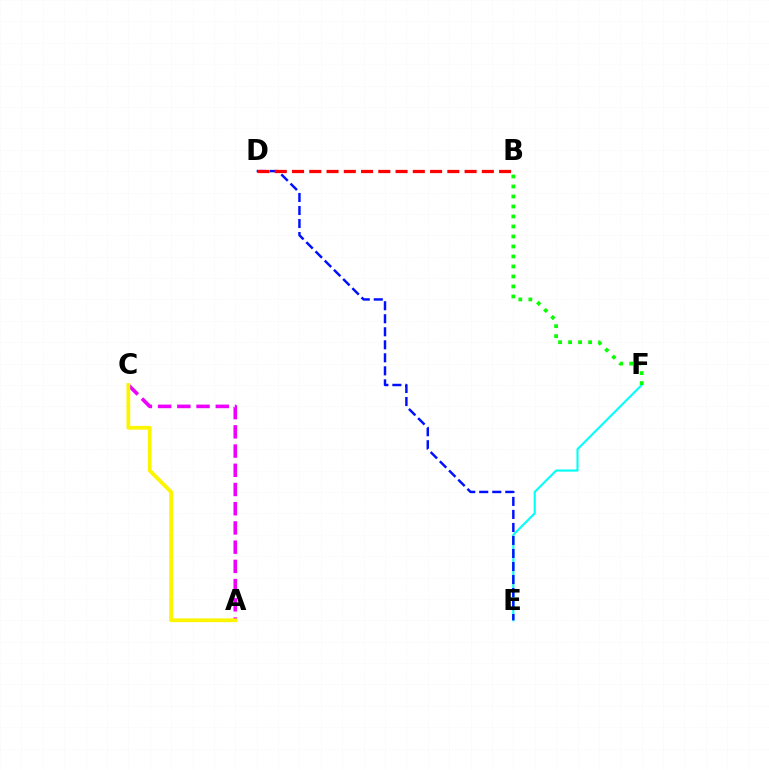{('E', 'F'): [{'color': '#00fff6', 'line_style': 'solid', 'thickness': 1.51}], ('A', 'C'): [{'color': '#ee00ff', 'line_style': 'dashed', 'thickness': 2.61}, {'color': '#fcf500', 'line_style': 'solid', 'thickness': 2.71}], ('B', 'F'): [{'color': '#08ff00', 'line_style': 'dotted', 'thickness': 2.72}], ('D', 'E'): [{'color': '#0010ff', 'line_style': 'dashed', 'thickness': 1.77}], ('B', 'D'): [{'color': '#ff0000', 'line_style': 'dashed', 'thickness': 2.34}]}